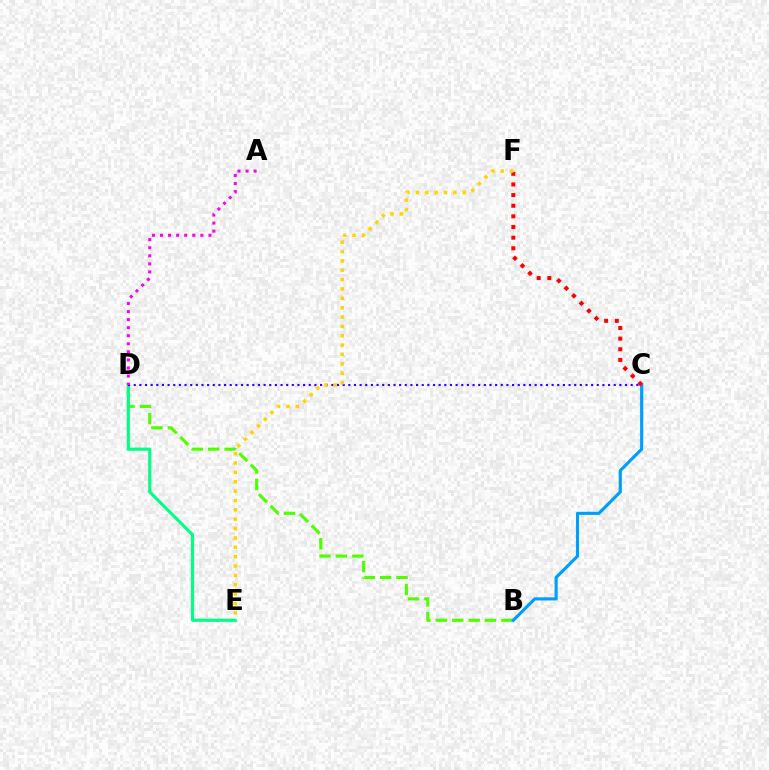{('B', 'D'): [{'color': '#4fff00', 'line_style': 'dashed', 'thickness': 2.23}], ('D', 'E'): [{'color': '#00ff86', 'line_style': 'solid', 'thickness': 2.24}], ('B', 'C'): [{'color': '#009eff', 'line_style': 'solid', 'thickness': 2.25}], ('C', 'D'): [{'color': '#3700ff', 'line_style': 'dotted', 'thickness': 1.53}], ('A', 'D'): [{'color': '#ff00ed', 'line_style': 'dotted', 'thickness': 2.19}], ('C', 'F'): [{'color': '#ff0000', 'line_style': 'dotted', 'thickness': 2.89}], ('E', 'F'): [{'color': '#ffd500', 'line_style': 'dotted', 'thickness': 2.54}]}